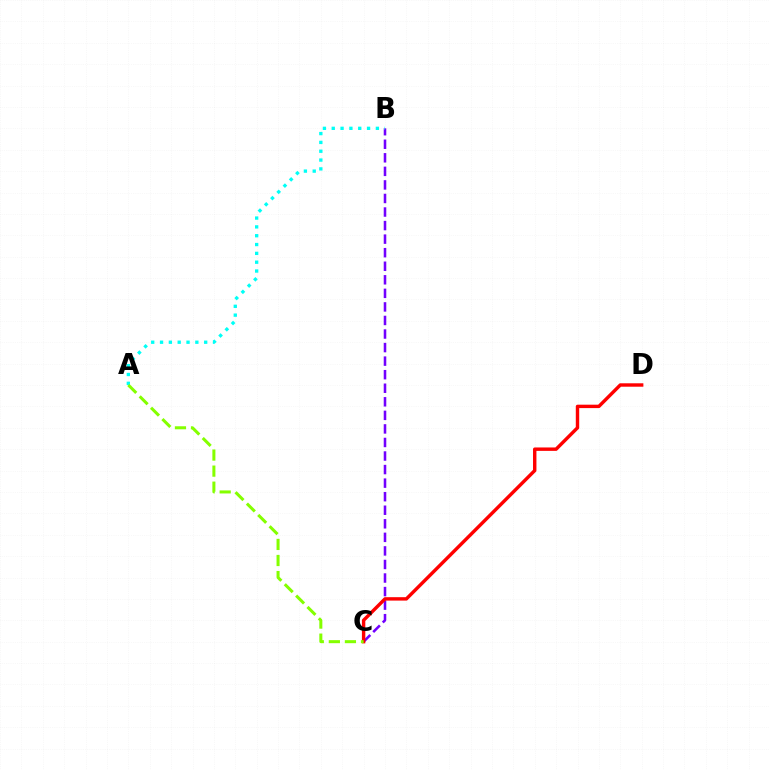{('B', 'C'): [{'color': '#7200ff', 'line_style': 'dashed', 'thickness': 1.84}], ('A', 'B'): [{'color': '#00fff6', 'line_style': 'dotted', 'thickness': 2.4}], ('C', 'D'): [{'color': '#ff0000', 'line_style': 'solid', 'thickness': 2.46}], ('A', 'C'): [{'color': '#84ff00', 'line_style': 'dashed', 'thickness': 2.18}]}